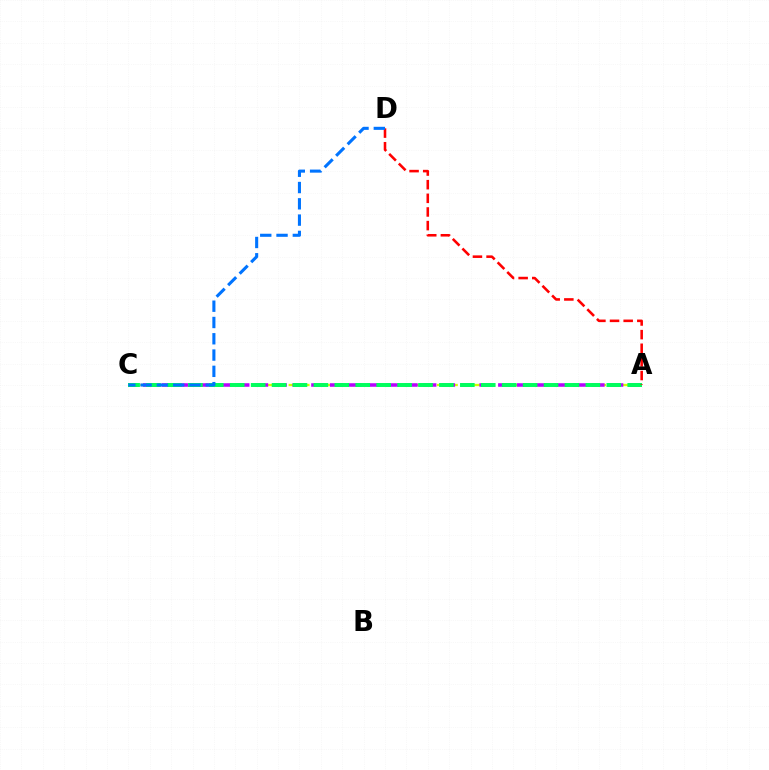{('A', 'C'): [{'color': '#d1ff00', 'line_style': 'dashed', 'thickness': 1.68}, {'color': '#b900ff', 'line_style': 'dashed', 'thickness': 2.54}, {'color': '#00ff5c', 'line_style': 'dashed', 'thickness': 2.84}], ('A', 'D'): [{'color': '#ff0000', 'line_style': 'dashed', 'thickness': 1.85}], ('C', 'D'): [{'color': '#0074ff', 'line_style': 'dashed', 'thickness': 2.21}]}